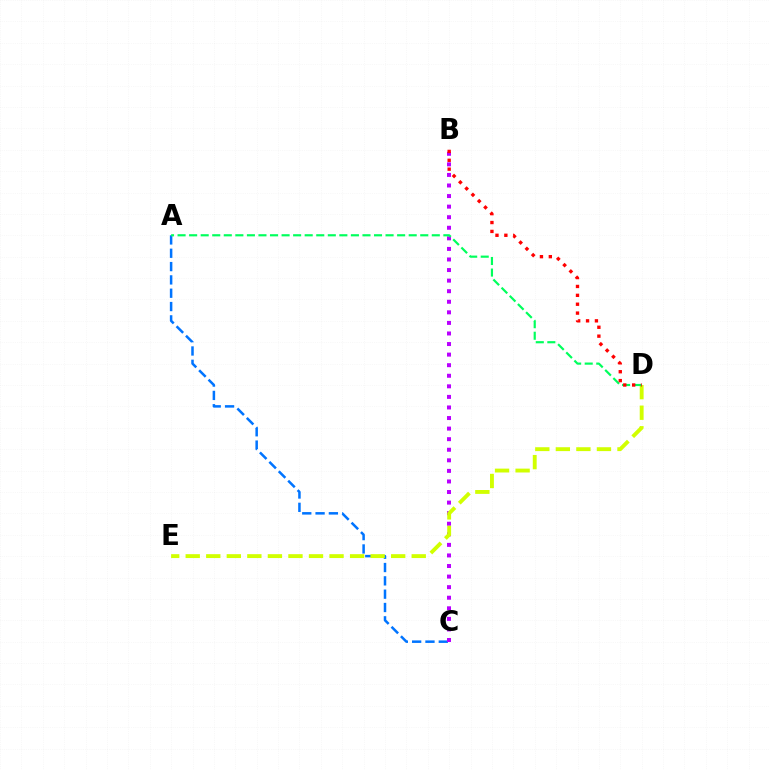{('A', 'C'): [{'color': '#0074ff', 'line_style': 'dashed', 'thickness': 1.81}], ('B', 'C'): [{'color': '#b900ff', 'line_style': 'dotted', 'thickness': 2.87}], ('D', 'E'): [{'color': '#d1ff00', 'line_style': 'dashed', 'thickness': 2.79}], ('A', 'D'): [{'color': '#00ff5c', 'line_style': 'dashed', 'thickness': 1.57}], ('B', 'D'): [{'color': '#ff0000', 'line_style': 'dotted', 'thickness': 2.41}]}